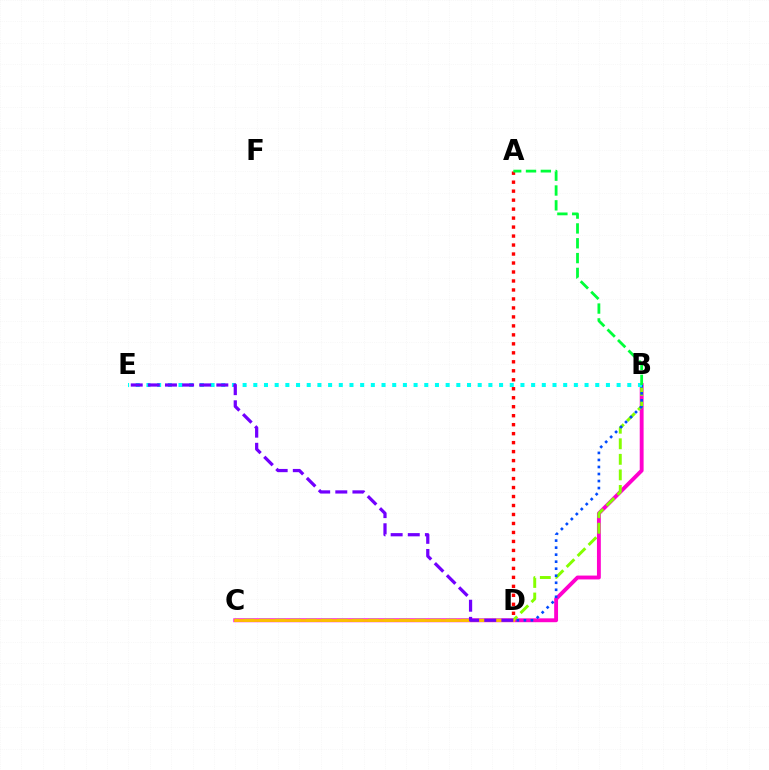{('B', 'C'): [{'color': '#ff00cf', 'line_style': 'solid', 'thickness': 2.79}, {'color': '#84ff00', 'line_style': 'dashed', 'thickness': 2.11}], ('B', 'D'): [{'color': '#004bff', 'line_style': 'dotted', 'thickness': 1.91}], ('B', 'E'): [{'color': '#00fff6', 'line_style': 'dotted', 'thickness': 2.9}], ('C', 'D'): [{'color': '#ffbd00', 'line_style': 'solid', 'thickness': 2.05}], ('D', 'E'): [{'color': '#7200ff', 'line_style': 'dashed', 'thickness': 2.33}], ('A', 'D'): [{'color': '#ff0000', 'line_style': 'dotted', 'thickness': 2.44}], ('A', 'B'): [{'color': '#00ff39', 'line_style': 'dashed', 'thickness': 2.01}]}